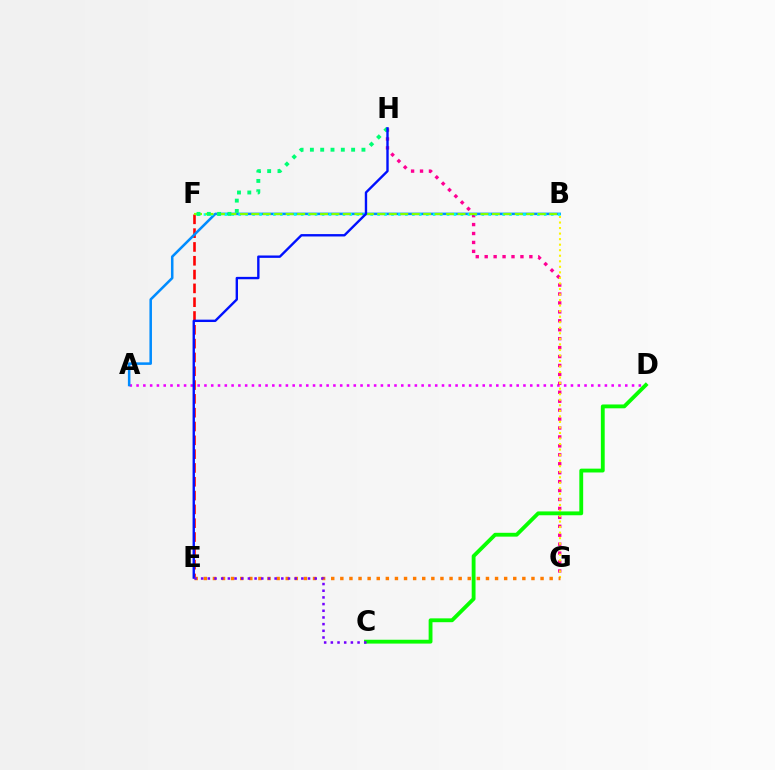{('E', 'F'): [{'color': '#ff0000', 'line_style': 'dashed', 'thickness': 1.88}], ('A', 'D'): [{'color': '#ee00ff', 'line_style': 'dotted', 'thickness': 1.84}], ('G', 'H'): [{'color': '#ff0094', 'line_style': 'dotted', 'thickness': 2.43}], ('B', 'G'): [{'color': '#fcf500', 'line_style': 'dotted', 'thickness': 1.5}], ('A', 'B'): [{'color': '#008cff', 'line_style': 'solid', 'thickness': 1.83}], ('E', 'G'): [{'color': '#ff7c00', 'line_style': 'dotted', 'thickness': 2.47}], ('B', 'F'): [{'color': '#00fff6', 'line_style': 'dotted', 'thickness': 1.89}, {'color': '#84ff00', 'line_style': 'dashed', 'thickness': 1.56}], ('F', 'H'): [{'color': '#00ff74', 'line_style': 'dotted', 'thickness': 2.8}], ('E', 'H'): [{'color': '#0010ff', 'line_style': 'solid', 'thickness': 1.71}], ('C', 'D'): [{'color': '#08ff00', 'line_style': 'solid', 'thickness': 2.76}], ('C', 'E'): [{'color': '#7200ff', 'line_style': 'dotted', 'thickness': 1.81}]}